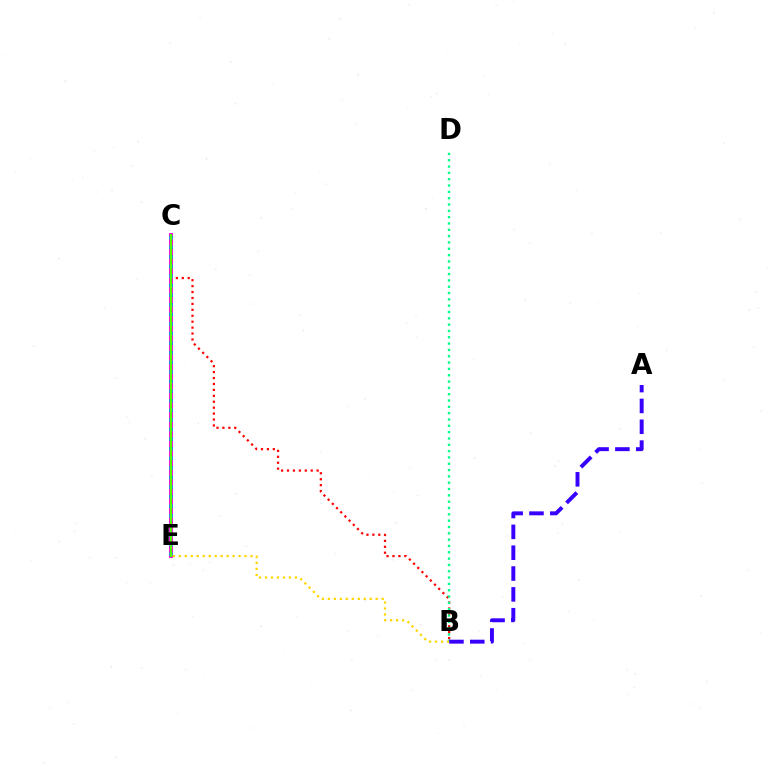{('C', 'E'): [{'color': '#ff00ed', 'line_style': 'solid', 'thickness': 2.91}, {'color': '#009eff', 'line_style': 'dotted', 'thickness': 2.61}, {'color': '#4fff00', 'line_style': 'solid', 'thickness': 1.58}], ('B', 'C'): [{'color': '#ff0000', 'line_style': 'dotted', 'thickness': 1.61}], ('B', 'D'): [{'color': '#00ff86', 'line_style': 'dotted', 'thickness': 1.72}], ('B', 'E'): [{'color': '#ffd500', 'line_style': 'dotted', 'thickness': 1.62}], ('A', 'B'): [{'color': '#3700ff', 'line_style': 'dashed', 'thickness': 2.83}]}